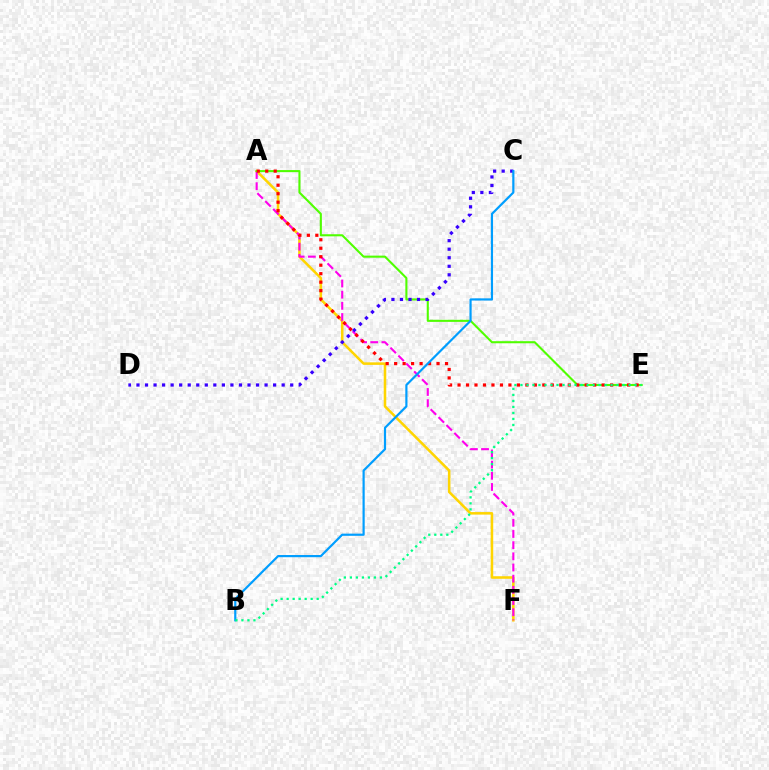{('A', 'F'): [{'color': '#ffd500', 'line_style': 'solid', 'thickness': 1.83}, {'color': '#ff00ed', 'line_style': 'dashed', 'thickness': 1.52}], ('A', 'E'): [{'color': '#4fff00', 'line_style': 'solid', 'thickness': 1.5}, {'color': '#ff0000', 'line_style': 'dotted', 'thickness': 2.3}], ('C', 'D'): [{'color': '#3700ff', 'line_style': 'dotted', 'thickness': 2.32}], ('B', 'C'): [{'color': '#009eff', 'line_style': 'solid', 'thickness': 1.57}], ('B', 'E'): [{'color': '#00ff86', 'line_style': 'dotted', 'thickness': 1.63}]}